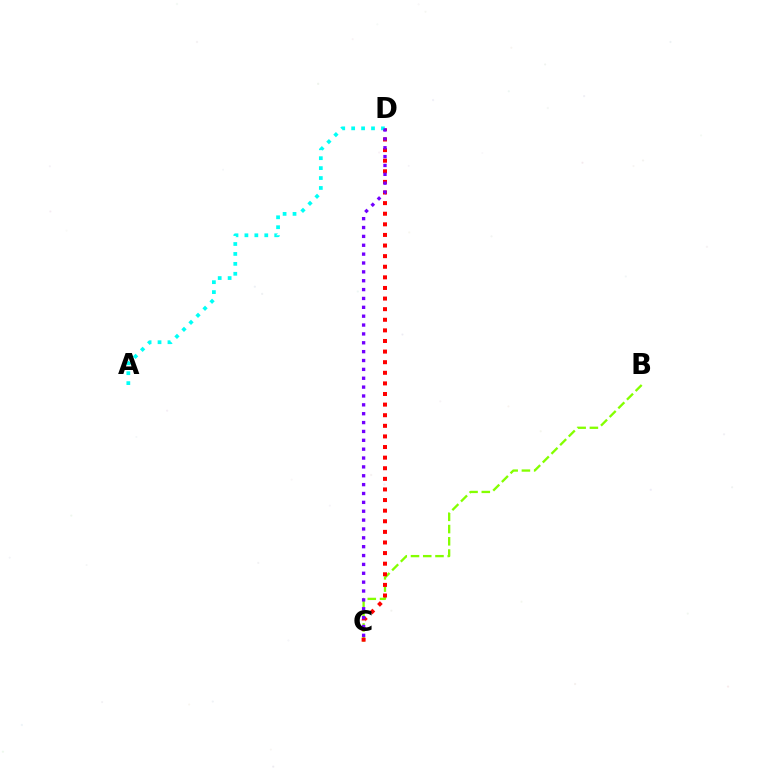{('B', 'C'): [{'color': '#84ff00', 'line_style': 'dashed', 'thickness': 1.66}], ('C', 'D'): [{'color': '#ff0000', 'line_style': 'dotted', 'thickness': 2.88}, {'color': '#7200ff', 'line_style': 'dotted', 'thickness': 2.41}], ('A', 'D'): [{'color': '#00fff6', 'line_style': 'dotted', 'thickness': 2.7}]}